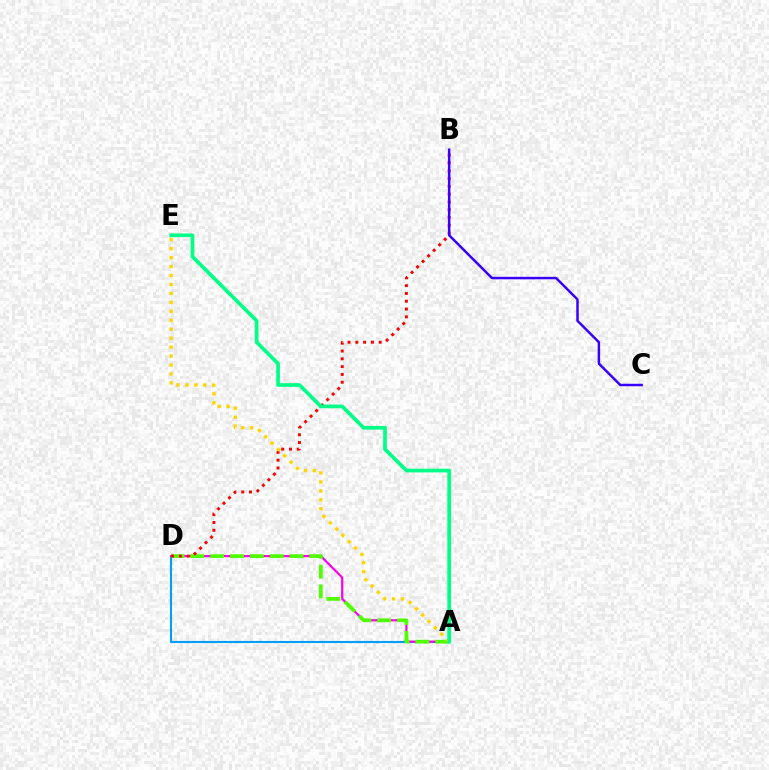{('A', 'D'): [{'color': '#009eff', 'line_style': 'solid', 'thickness': 1.5}, {'color': '#ff00ed', 'line_style': 'solid', 'thickness': 1.58}, {'color': '#4fff00', 'line_style': 'dashed', 'thickness': 2.7}], ('B', 'D'): [{'color': '#ff0000', 'line_style': 'dotted', 'thickness': 2.12}], ('B', 'C'): [{'color': '#3700ff', 'line_style': 'solid', 'thickness': 1.78}], ('A', 'E'): [{'color': '#ffd500', 'line_style': 'dotted', 'thickness': 2.43}, {'color': '#00ff86', 'line_style': 'solid', 'thickness': 2.65}]}